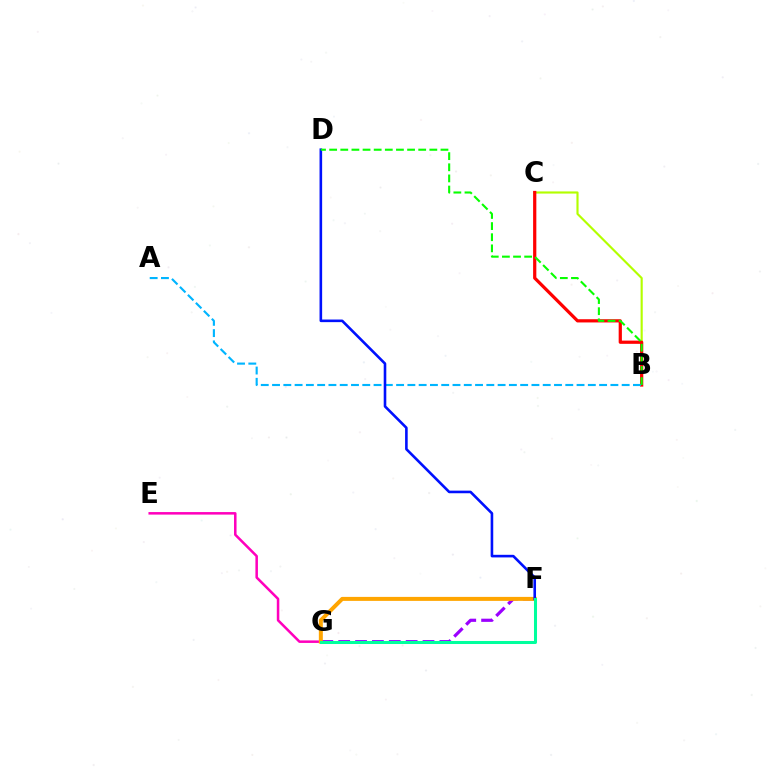{('B', 'C'): [{'color': '#b3ff00', 'line_style': 'solid', 'thickness': 1.55}, {'color': '#ff0000', 'line_style': 'solid', 'thickness': 2.32}], ('A', 'B'): [{'color': '#00b5ff', 'line_style': 'dashed', 'thickness': 1.53}], ('F', 'G'): [{'color': '#9b00ff', 'line_style': 'dashed', 'thickness': 2.29}, {'color': '#ffa500', 'line_style': 'solid', 'thickness': 2.87}, {'color': '#00ff9d', 'line_style': 'solid', 'thickness': 2.18}], ('E', 'G'): [{'color': '#ff00bd', 'line_style': 'solid', 'thickness': 1.82}], ('D', 'F'): [{'color': '#0010ff', 'line_style': 'solid', 'thickness': 1.88}], ('B', 'D'): [{'color': '#08ff00', 'line_style': 'dashed', 'thickness': 1.51}]}